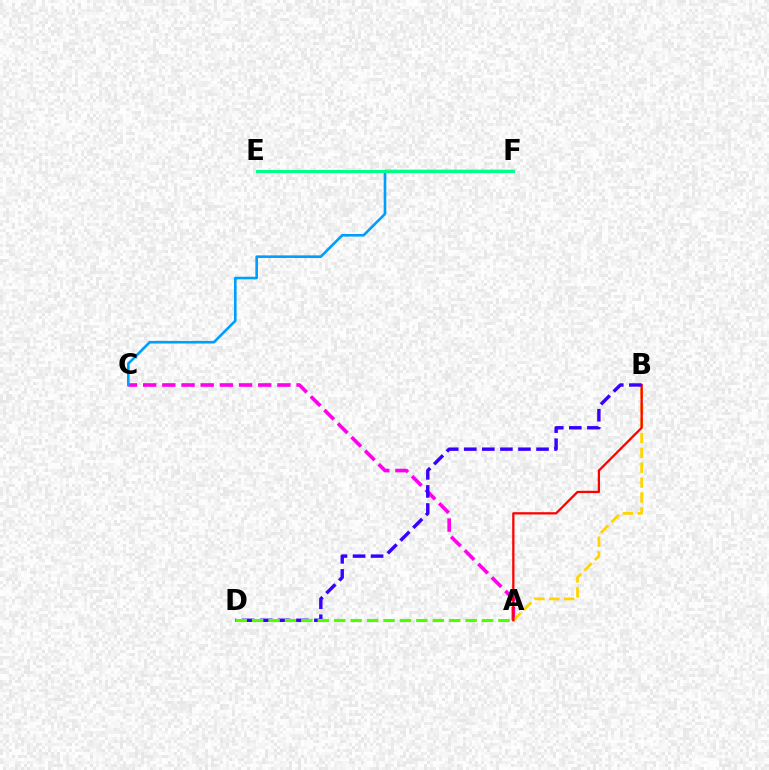{('A', 'C'): [{'color': '#ff00ed', 'line_style': 'dashed', 'thickness': 2.61}], ('A', 'B'): [{'color': '#ffd500', 'line_style': 'dashed', 'thickness': 2.02}, {'color': '#ff0000', 'line_style': 'solid', 'thickness': 1.64}], ('C', 'F'): [{'color': '#009eff', 'line_style': 'solid', 'thickness': 1.89}], ('B', 'D'): [{'color': '#3700ff', 'line_style': 'dashed', 'thickness': 2.45}], ('E', 'F'): [{'color': '#00ff86', 'line_style': 'solid', 'thickness': 2.2}], ('A', 'D'): [{'color': '#4fff00', 'line_style': 'dashed', 'thickness': 2.23}]}